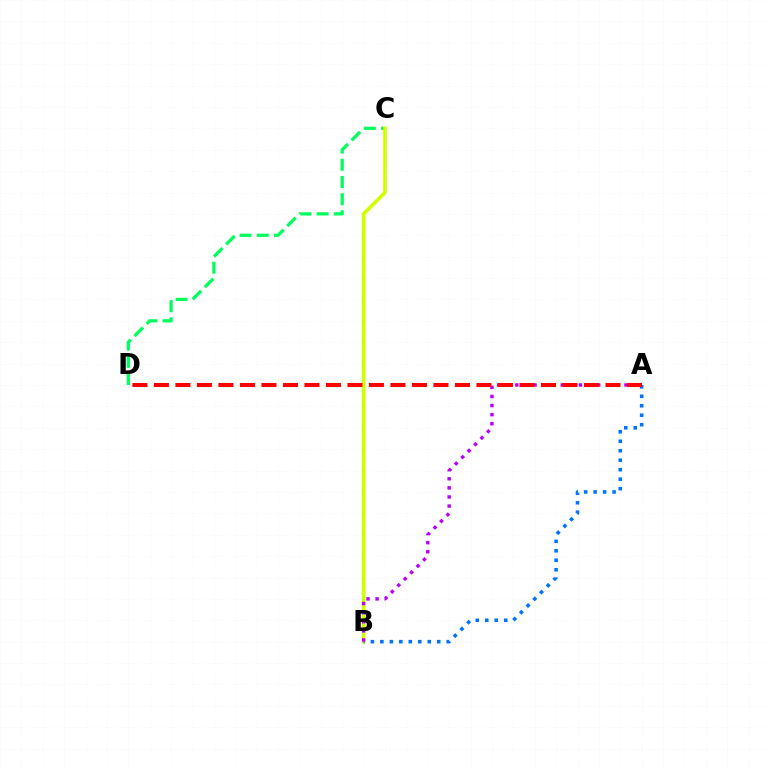{('C', 'D'): [{'color': '#00ff5c', 'line_style': 'dashed', 'thickness': 2.33}], ('B', 'C'): [{'color': '#d1ff00', 'line_style': 'solid', 'thickness': 2.63}], ('A', 'B'): [{'color': '#0074ff', 'line_style': 'dotted', 'thickness': 2.58}, {'color': '#b900ff', 'line_style': 'dotted', 'thickness': 2.47}], ('A', 'D'): [{'color': '#ff0000', 'line_style': 'dashed', 'thickness': 2.92}]}